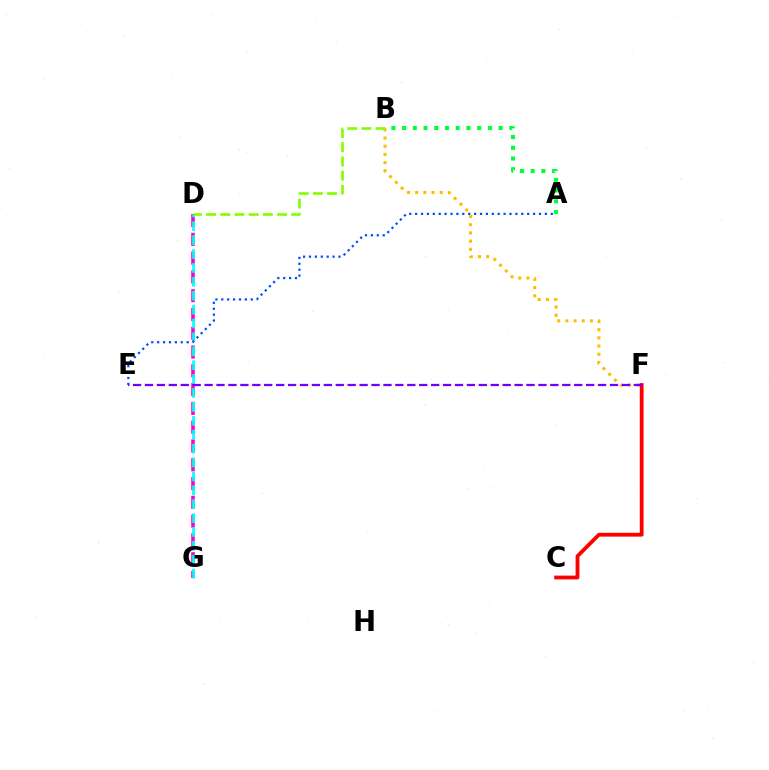{('C', 'F'): [{'color': '#ff0000', 'line_style': 'solid', 'thickness': 2.73}], ('D', 'G'): [{'color': '#ff00cf', 'line_style': 'dashed', 'thickness': 2.55}, {'color': '#00fff6', 'line_style': 'dashed', 'thickness': 1.89}], ('A', 'B'): [{'color': '#00ff39', 'line_style': 'dotted', 'thickness': 2.91}], ('B', 'F'): [{'color': '#ffbd00', 'line_style': 'dotted', 'thickness': 2.22}], ('E', 'F'): [{'color': '#7200ff', 'line_style': 'dashed', 'thickness': 1.62}], ('B', 'D'): [{'color': '#84ff00', 'line_style': 'dashed', 'thickness': 1.93}], ('A', 'E'): [{'color': '#004bff', 'line_style': 'dotted', 'thickness': 1.6}]}